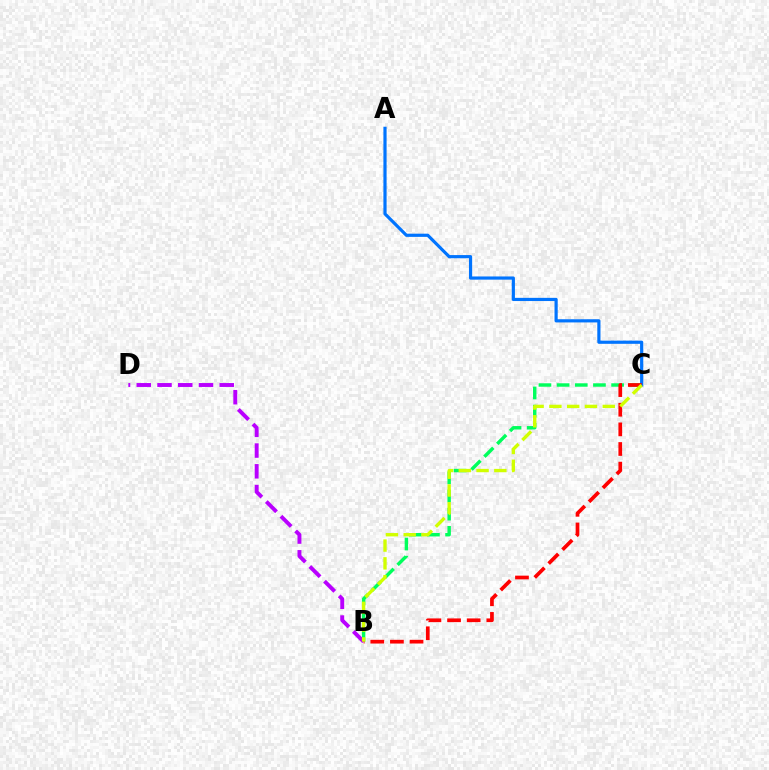{('B', 'C'): [{'color': '#00ff5c', 'line_style': 'dashed', 'thickness': 2.47}, {'color': '#ff0000', 'line_style': 'dashed', 'thickness': 2.67}, {'color': '#d1ff00', 'line_style': 'dashed', 'thickness': 2.42}], ('A', 'C'): [{'color': '#0074ff', 'line_style': 'solid', 'thickness': 2.29}], ('B', 'D'): [{'color': '#b900ff', 'line_style': 'dashed', 'thickness': 2.82}]}